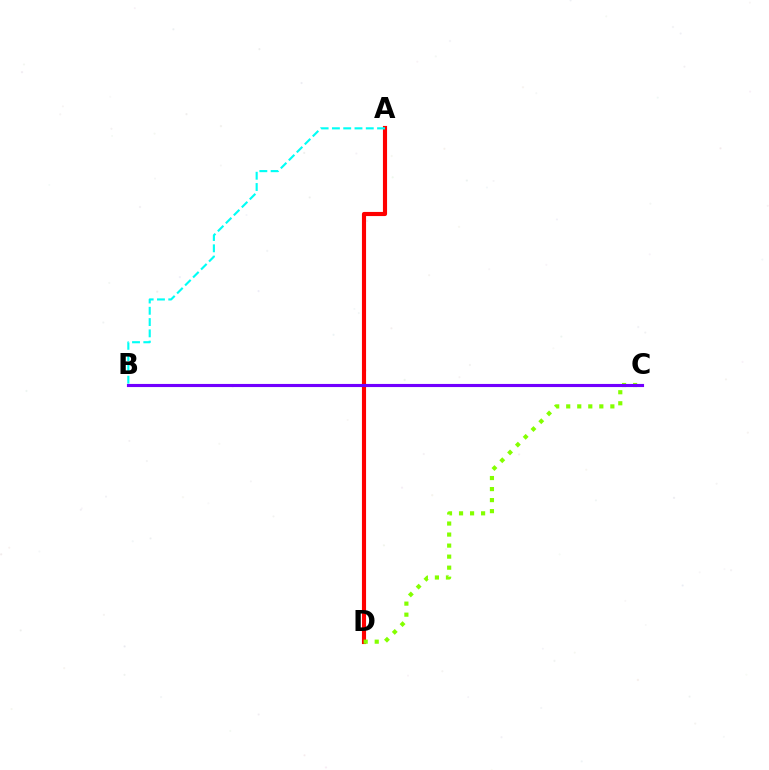{('A', 'D'): [{'color': '#ff0000', 'line_style': 'solid', 'thickness': 2.97}], ('C', 'D'): [{'color': '#84ff00', 'line_style': 'dotted', 'thickness': 3.0}], ('A', 'B'): [{'color': '#00fff6', 'line_style': 'dashed', 'thickness': 1.53}], ('B', 'C'): [{'color': '#7200ff', 'line_style': 'solid', 'thickness': 2.24}]}